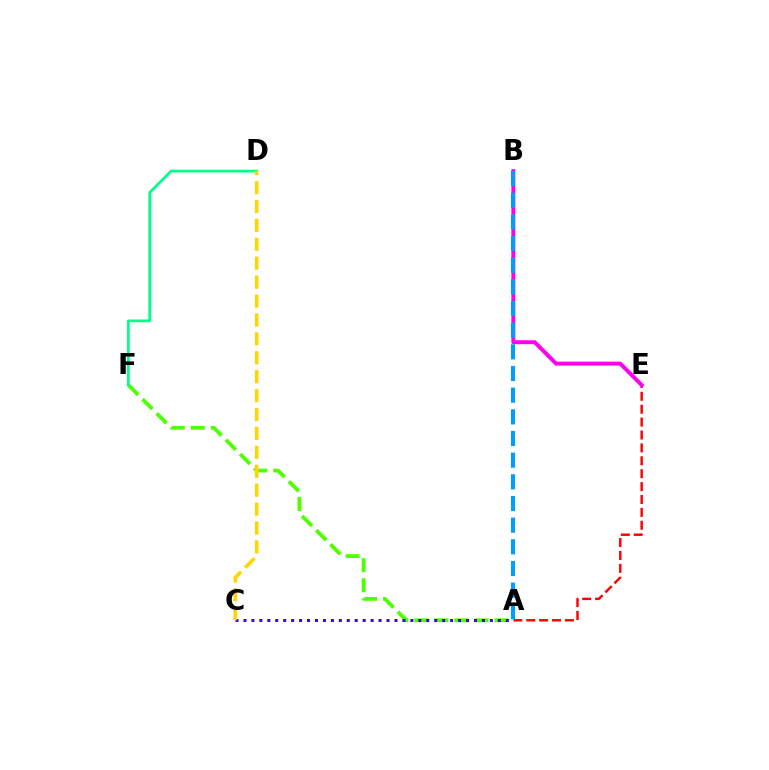{('A', 'E'): [{'color': '#ff0000', 'line_style': 'dashed', 'thickness': 1.75}], ('A', 'F'): [{'color': '#4fff00', 'line_style': 'dashed', 'thickness': 2.72}], ('B', 'E'): [{'color': '#ff00ed', 'line_style': 'solid', 'thickness': 2.83}], ('A', 'C'): [{'color': '#3700ff', 'line_style': 'dotted', 'thickness': 2.16}], ('A', 'B'): [{'color': '#009eff', 'line_style': 'dashed', 'thickness': 2.94}], ('D', 'F'): [{'color': '#00ff86', 'line_style': 'solid', 'thickness': 1.96}], ('C', 'D'): [{'color': '#ffd500', 'line_style': 'dashed', 'thickness': 2.57}]}